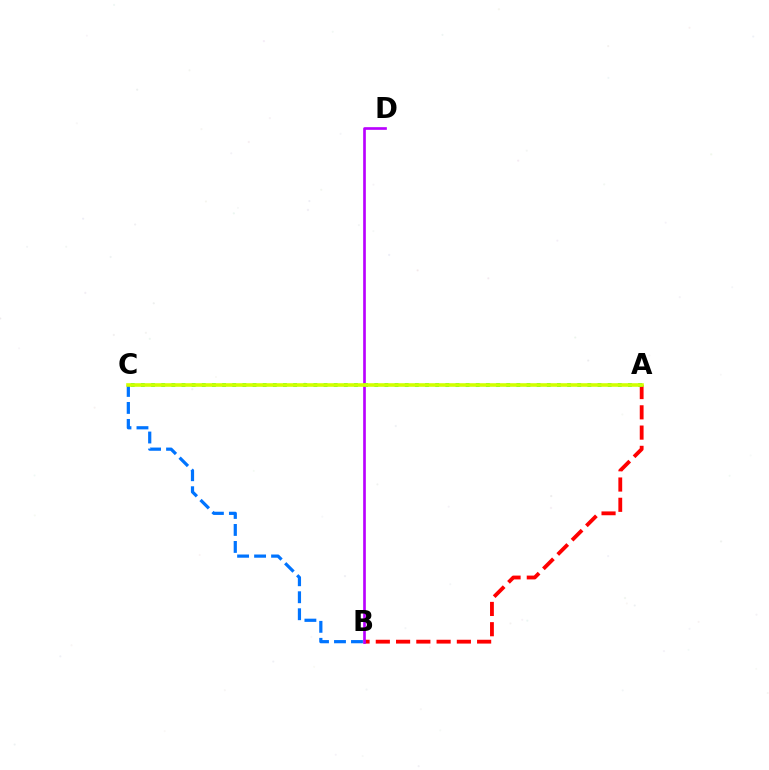{('A', 'B'): [{'color': '#ff0000', 'line_style': 'dashed', 'thickness': 2.75}], ('B', 'D'): [{'color': '#b900ff', 'line_style': 'solid', 'thickness': 1.92}], ('B', 'C'): [{'color': '#0074ff', 'line_style': 'dashed', 'thickness': 2.31}], ('A', 'C'): [{'color': '#00ff5c', 'line_style': 'dotted', 'thickness': 2.76}, {'color': '#d1ff00', 'line_style': 'solid', 'thickness': 2.59}]}